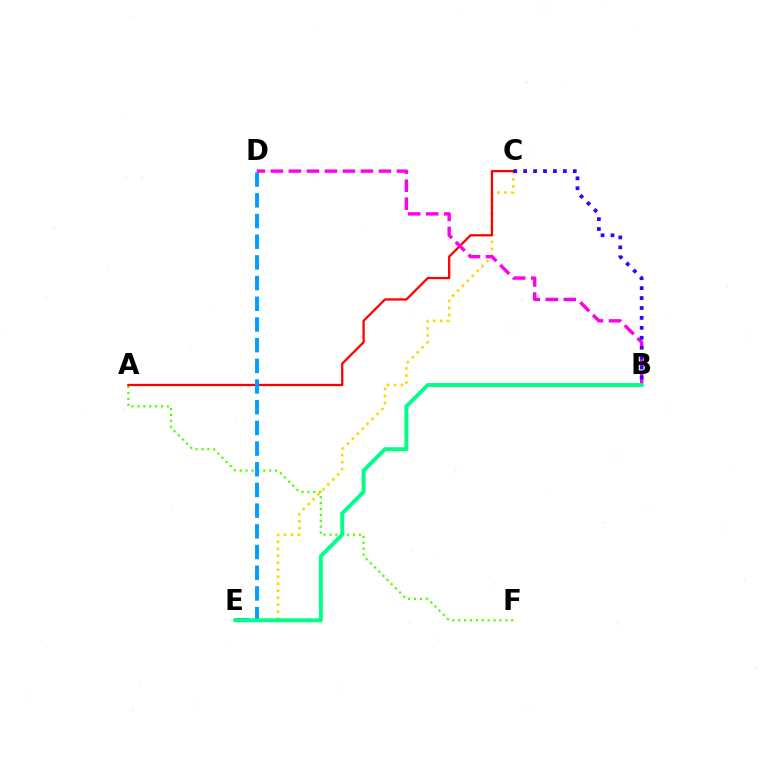{('A', 'F'): [{'color': '#4fff00', 'line_style': 'dotted', 'thickness': 1.6}], ('C', 'E'): [{'color': '#ffd500', 'line_style': 'dotted', 'thickness': 1.9}], ('A', 'C'): [{'color': '#ff0000', 'line_style': 'solid', 'thickness': 1.63}], ('B', 'D'): [{'color': '#ff00ed', 'line_style': 'dashed', 'thickness': 2.45}], ('D', 'E'): [{'color': '#009eff', 'line_style': 'dashed', 'thickness': 2.81}], ('B', 'C'): [{'color': '#3700ff', 'line_style': 'dotted', 'thickness': 2.7}], ('B', 'E'): [{'color': '#00ff86', 'line_style': 'solid', 'thickness': 2.83}]}